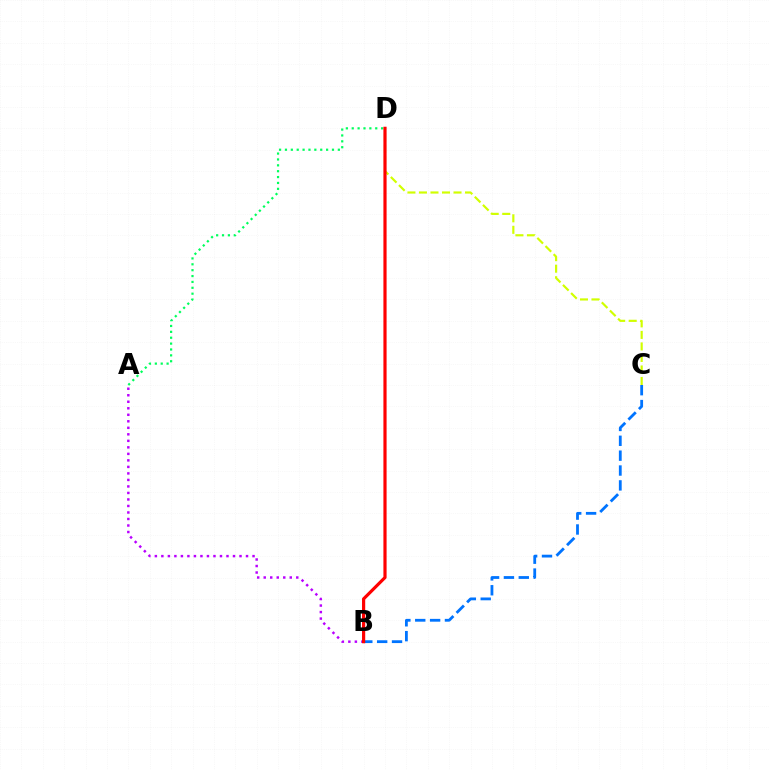{('B', 'C'): [{'color': '#0074ff', 'line_style': 'dashed', 'thickness': 2.02}], ('C', 'D'): [{'color': '#d1ff00', 'line_style': 'dashed', 'thickness': 1.56}], ('A', 'B'): [{'color': '#b900ff', 'line_style': 'dotted', 'thickness': 1.77}], ('A', 'D'): [{'color': '#00ff5c', 'line_style': 'dotted', 'thickness': 1.6}], ('B', 'D'): [{'color': '#ff0000', 'line_style': 'solid', 'thickness': 2.29}]}